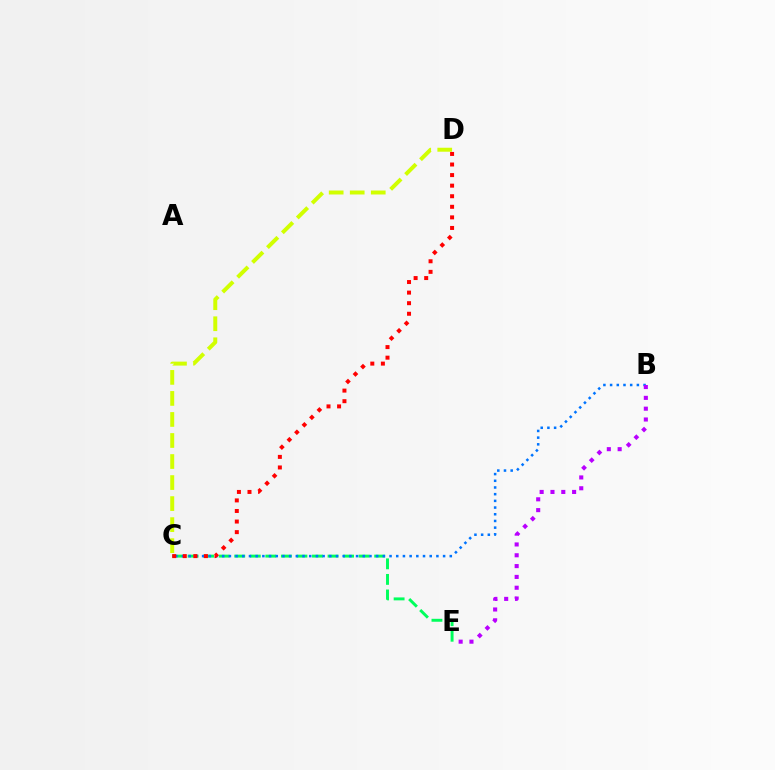{('C', 'E'): [{'color': '#00ff5c', 'line_style': 'dashed', 'thickness': 2.11}], ('B', 'C'): [{'color': '#0074ff', 'line_style': 'dotted', 'thickness': 1.82}], ('C', 'D'): [{'color': '#d1ff00', 'line_style': 'dashed', 'thickness': 2.86}, {'color': '#ff0000', 'line_style': 'dotted', 'thickness': 2.87}], ('B', 'E'): [{'color': '#b900ff', 'line_style': 'dotted', 'thickness': 2.94}]}